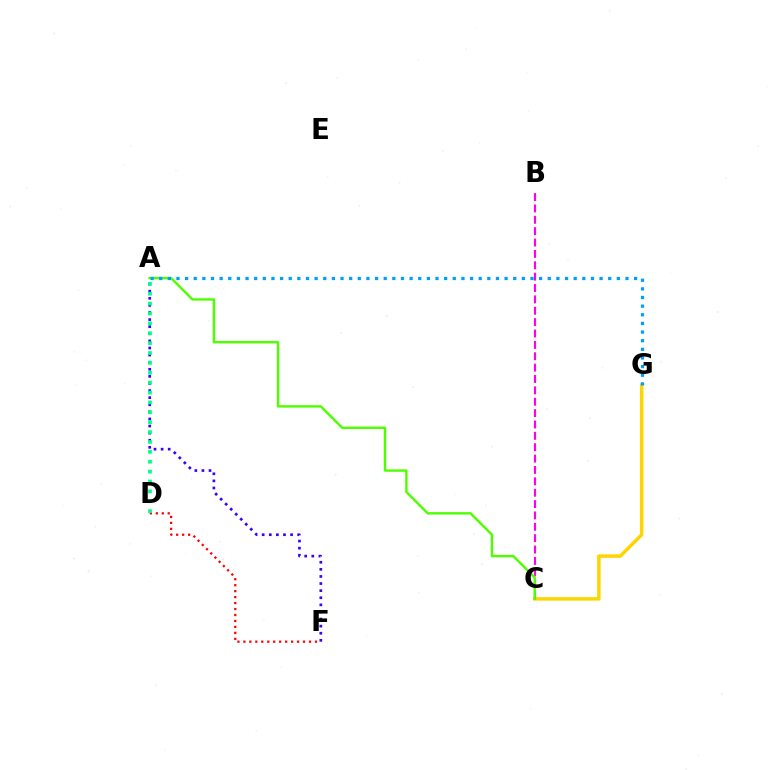{('C', 'G'): [{'color': '#ffd500', 'line_style': 'solid', 'thickness': 2.5}], ('A', 'F'): [{'color': '#3700ff', 'line_style': 'dotted', 'thickness': 1.93}], ('B', 'C'): [{'color': '#ff00ed', 'line_style': 'dashed', 'thickness': 1.54}], ('D', 'F'): [{'color': '#ff0000', 'line_style': 'dotted', 'thickness': 1.62}], ('A', 'D'): [{'color': '#00ff86', 'line_style': 'dotted', 'thickness': 2.69}], ('A', 'C'): [{'color': '#4fff00', 'line_style': 'solid', 'thickness': 1.74}], ('A', 'G'): [{'color': '#009eff', 'line_style': 'dotted', 'thickness': 2.35}]}